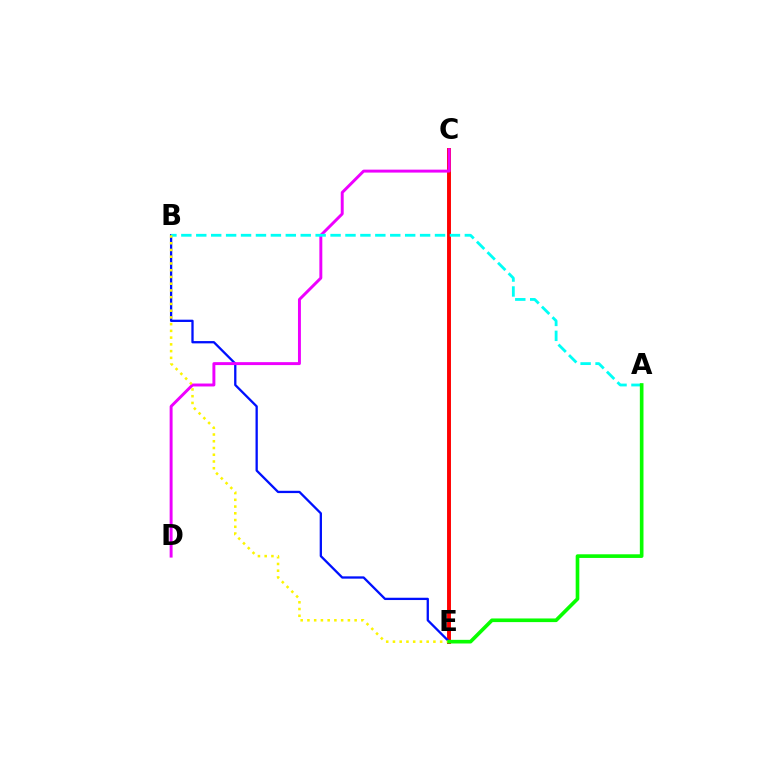{('C', 'E'): [{'color': '#ff0000', 'line_style': 'solid', 'thickness': 2.82}], ('B', 'E'): [{'color': '#0010ff', 'line_style': 'solid', 'thickness': 1.65}, {'color': '#fcf500', 'line_style': 'dotted', 'thickness': 1.83}], ('C', 'D'): [{'color': '#ee00ff', 'line_style': 'solid', 'thickness': 2.12}], ('A', 'B'): [{'color': '#00fff6', 'line_style': 'dashed', 'thickness': 2.03}], ('A', 'E'): [{'color': '#08ff00', 'line_style': 'solid', 'thickness': 2.62}]}